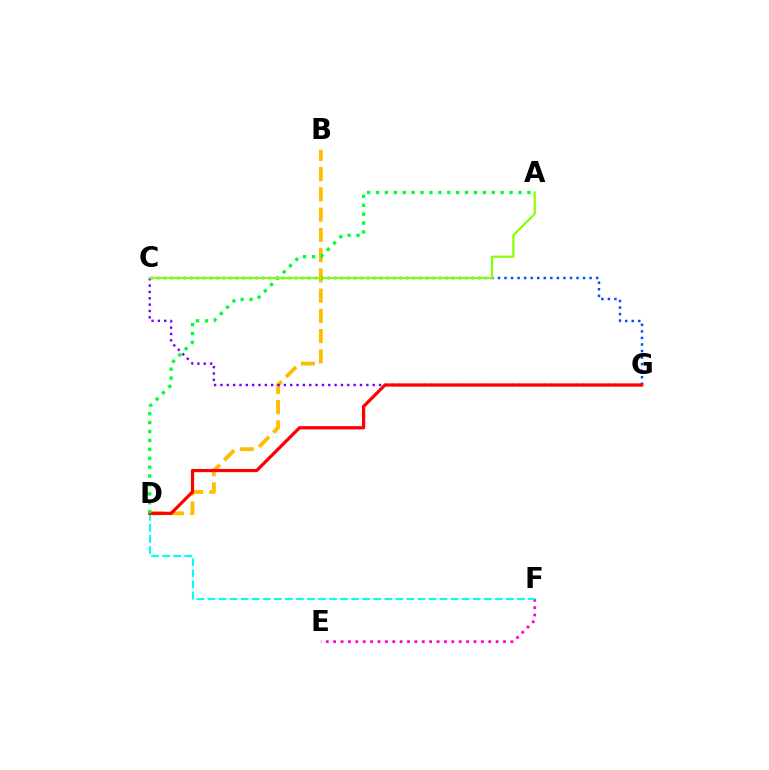{('E', 'F'): [{'color': '#ff00cf', 'line_style': 'dotted', 'thickness': 2.01}], ('B', 'D'): [{'color': '#ffbd00', 'line_style': 'dashed', 'thickness': 2.75}], ('D', 'F'): [{'color': '#00fff6', 'line_style': 'dashed', 'thickness': 1.5}], ('C', 'G'): [{'color': '#004bff', 'line_style': 'dotted', 'thickness': 1.78}, {'color': '#7200ff', 'line_style': 'dotted', 'thickness': 1.72}], ('D', 'G'): [{'color': '#ff0000', 'line_style': 'solid', 'thickness': 2.31}], ('A', 'D'): [{'color': '#00ff39', 'line_style': 'dotted', 'thickness': 2.42}], ('A', 'C'): [{'color': '#84ff00', 'line_style': 'solid', 'thickness': 1.55}]}